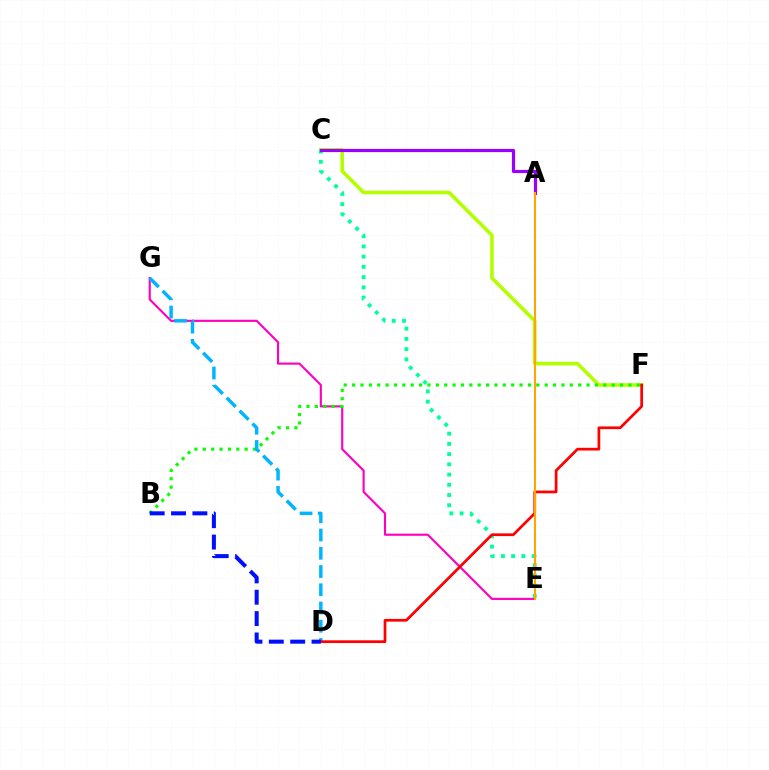{('E', 'G'): [{'color': '#ff00bd', 'line_style': 'solid', 'thickness': 1.54}], ('C', 'F'): [{'color': '#b3ff00', 'line_style': 'solid', 'thickness': 2.59}], ('C', 'E'): [{'color': '#00ff9d', 'line_style': 'dotted', 'thickness': 2.78}], ('A', 'C'): [{'color': '#9b00ff', 'line_style': 'solid', 'thickness': 2.28}], ('B', 'F'): [{'color': '#08ff00', 'line_style': 'dotted', 'thickness': 2.27}], ('D', 'G'): [{'color': '#00b5ff', 'line_style': 'dashed', 'thickness': 2.48}], ('D', 'F'): [{'color': '#ff0000', 'line_style': 'solid', 'thickness': 1.96}], ('A', 'E'): [{'color': '#ffa500', 'line_style': 'solid', 'thickness': 1.51}], ('B', 'D'): [{'color': '#0010ff', 'line_style': 'dashed', 'thickness': 2.9}]}